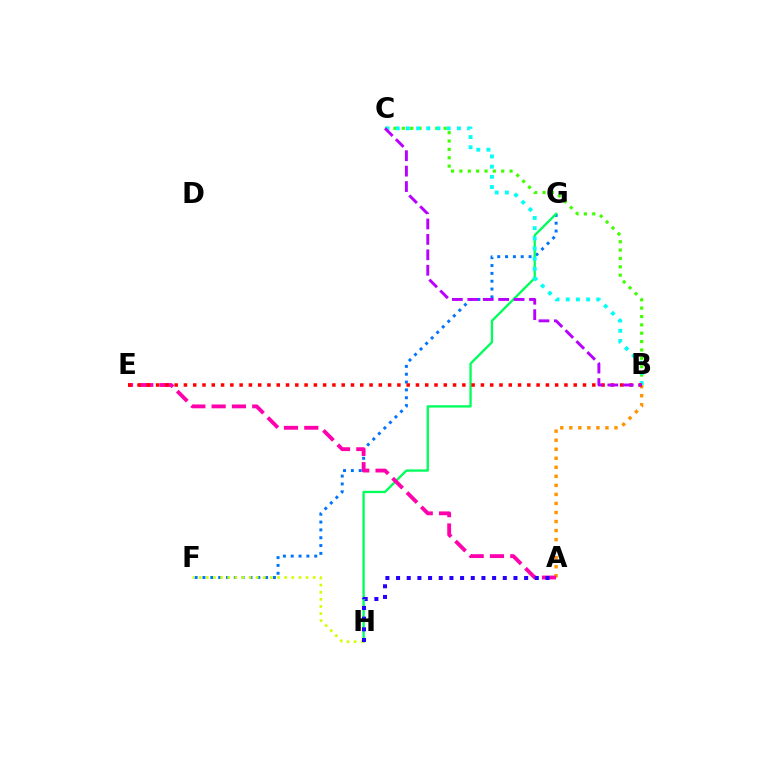{('A', 'B'): [{'color': '#ff9400', 'line_style': 'dotted', 'thickness': 2.46}], ('F', 'G'): [{'color': '#0074ff', 'line_style': 'dotted', 'thickness': 2.13}], ('G', 'H'): [{'color': '#00ff5c', 'line_style': 'solid', 'thickness': 1.68}], ('B', 'C'): [{'color': '#3dff00', 'line_style': 'dotted', 'thickness': 2.27}, {'color': '#00fff6', 'line_style': 'dotted', 'thickness': 2.77}, {'color': '#b900ff', 'line_style': 'dashed', 'thickness': 2.1}], ('A', 'E'): [{'color': '#ff00ac', 'line_style': 'dashed', 'thickness': 2.76}], ('F', 'H'): [{'color': '#d1ff00', 'line_style': 'dotted', 'thickness': 1.94}], ('A', 'H'): [{'color': '#2500ff', 'line_style': 'dotted', 'thickness': 2.9}], ('B', 'E'): [{'color': '#ff0000', 'line_style': 'dotted', 'thickness': 2.52}]}